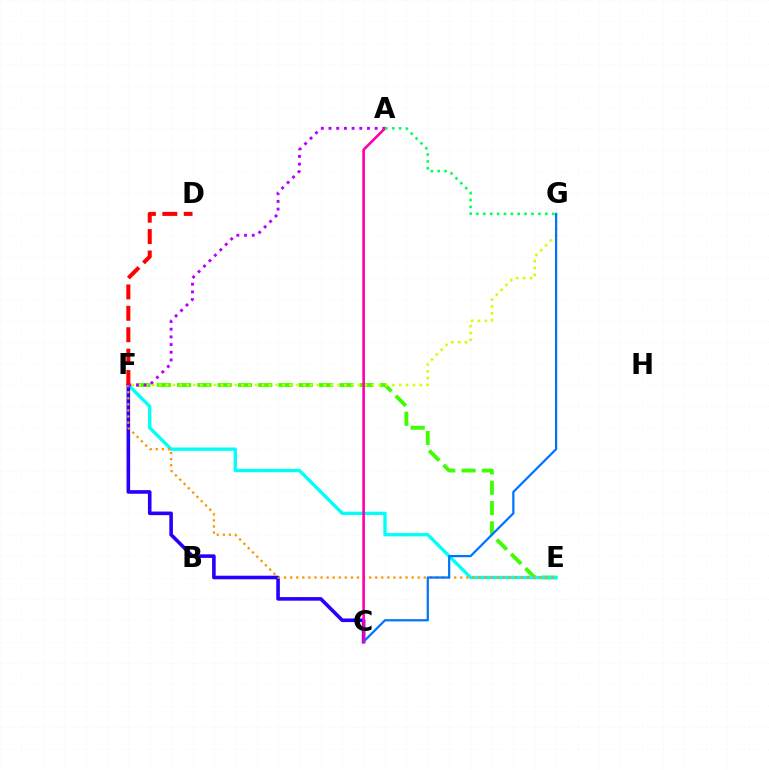{('E', 'F'): [{'color': '#3dff00', 'line_style': 'dashed', 'thickness': 2.76}, {'color': '#00fff6', 'line_style': 'solid', 'thickness': 2.4}, {'color': '#ff9400', 'line_style': 'dotted', 'thickness': 1.65}], ('C', 'F'): [{'color': '#2500ff', 'line_style': 'solid', 'thickness': 2.59}], ('F', 'G'): [{'color': '#d1ff00', 'line_style': 'dotted', 'thickness': 1.86}], ('C', 'G'): [{'color': '#0074ff', 'line_style': 'solid', 'thickness': 1.6}], ('D', 'F'): [{'color': '#ff0000', 'line_style': 'dashed', 'thickness': 2.91}], ('A', 'F'): [{'color': '#b900ff', 'line_style': 'dotted', 'thickness': 2.09}], ('A', 'C'): [{'color': '#ff00ac', 'line_style': 'solid', 'thickness': 1.89}], ('A', 'G'): [{'color': '#00ff5c', 'line_style': 'dotted', 'thickness': 1.87}]}